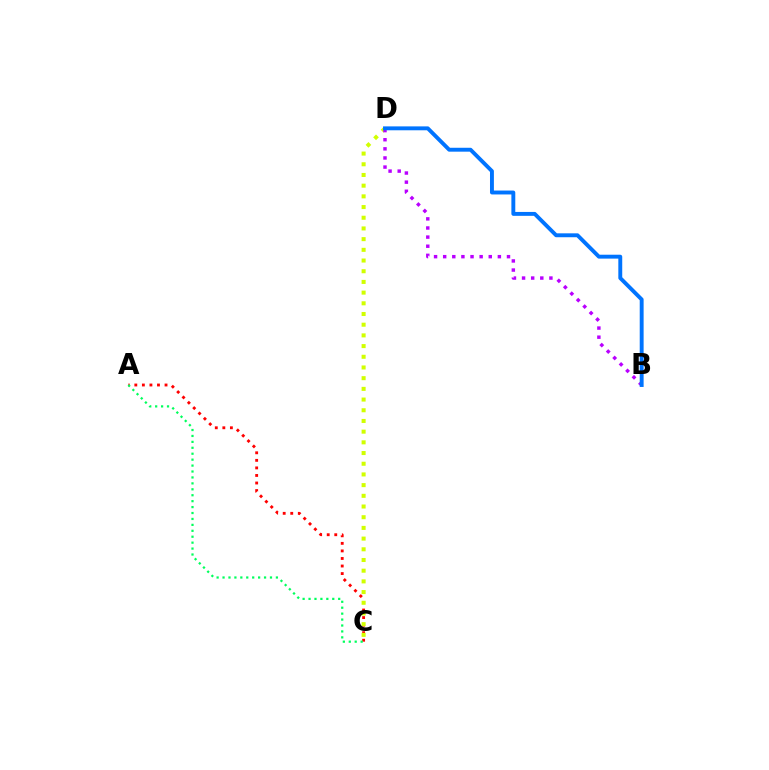{('A', 'C'): [{'color': '#ff0000', 'line_style': 'dotted', 'thickness': 2.05}, {'color': '#00ff5c', 'line_style': 'dotted', 'thickness': 1.61}], ('C', 'D'): [{'color': '#d1ff00', 'line_style': 'dotted', 'thickness': 2.91}], ('B', 'D'): [{'color': '#b900ff', 'line_style': 'dotted', 'thickness': 2.48}, {'color': '#0074ff', 'line_style': 'solid', 'thickness': 2.81}]}